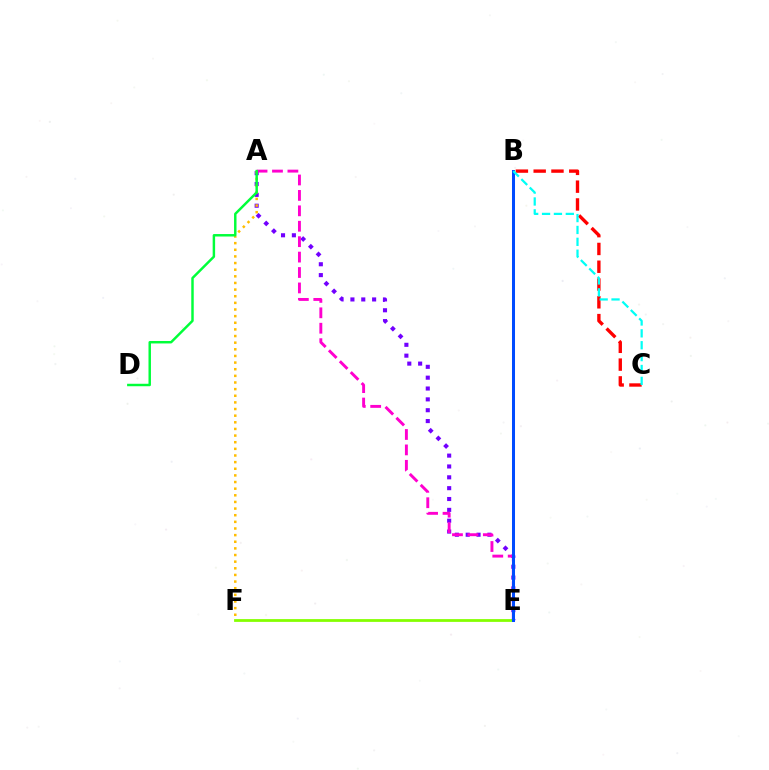{('A', 'E'): [{'color': '#7200ff', 'line_style': 'dotted', 'thickness': 2.95}, {'color': '#ff00cf', 'line_style': 'dashed', 'thickness': 2.1}], ('A', 'F'): [{'color': '#ffbd00', 'line_style': 'dotted', 'thickness': 1.8}], ('B', 'C'): [{'color': '#ff0000', 'line_style': 'dashed', 'thickness': 2.42}, {'color': '#00fff6', 'line_style': 'dashed', 'thickness': 1.61}], ('E', 'F'): [{'color': '#84ff00', 'line_style': 'solid', 'thickness': 1.99}], ('B', 'E'): [{'color': '#004bff', 'line_style': 'solid', 'thickness': 2.17}], ('A', 'D'): [{'color': '#00ff39', 'line_style': 'solid', 'thickness': 1.77}]}